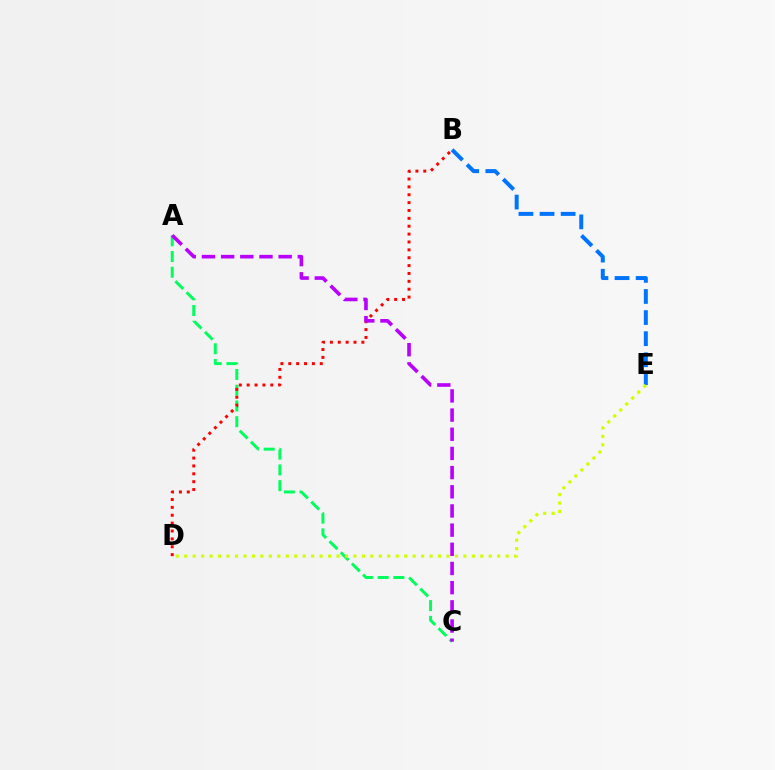{('A', 'C'): [{'color': '#00ff5c', 'line_style': 'dashed', 'thickness': 2.14}, {'color': '#b900ff', 'line_style': 'dashed', 'thickness': 2.6}], ('B', 'D'): [{'color': '#ff0000', 'line_style': 'dotted', 'thickness': 2.14}], ('B', 'E'): [{'color': '#0074ff', 'line_style': 'dashed', 'thickness': 2.87}], ('D', 'E'): [{'color': '#d1ff00', 'line_style': 'dotted', 'thickness': 2.3}]}